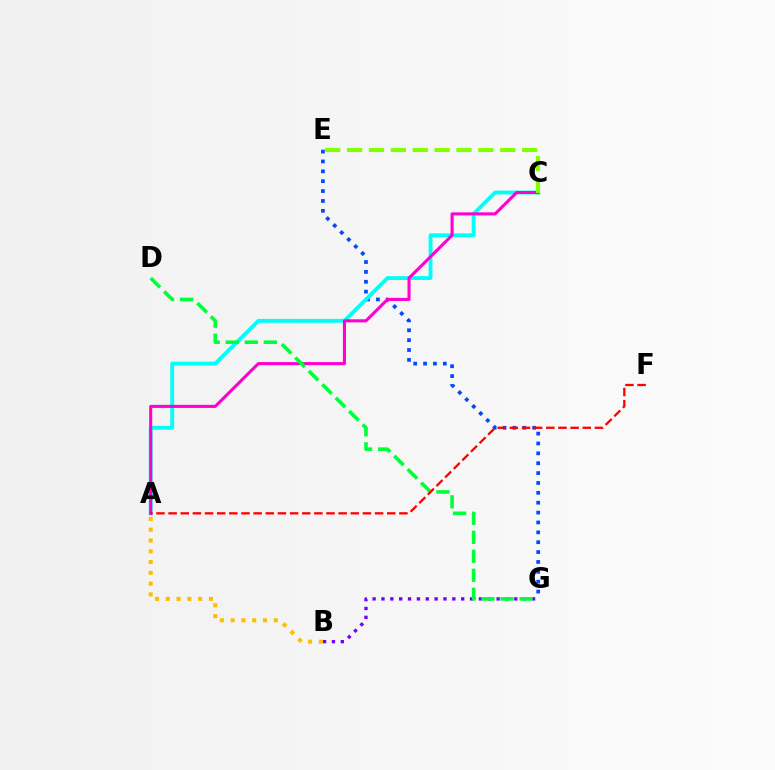{('E', 'G'): [{'color': '#004bff', 'line_style': 'dotted', 'thickness': 2.68}], ('A', 'C'): [{'color': '#00fff6', 'line_style': 'solid', 'thickness': 2.77}, {'color': '#ff00cf', 'line_style': 'solid', 'thickness': 2.21}], ('B', 'G'): [{'color': '#7200ff', 'line_style': 'dotted', 'thickness': 2.41}], ('C', 'E'): [{'color': '#84ff00', 'line_style': 'dashed', 'thickness': 2.97}], ('D', 'G'): [{'color': '#00ff39', 'line_style': 'dashed', 'thickness': 2.58}], ('A', 'B'): [{'color': '#ffbd00', 'line_style': 'dotted', 'thickness': 2.93}], ('A', 'F'): [{'color': '#ff0000', 'line_style': 'dashed', 'thickness': 1.65}]}